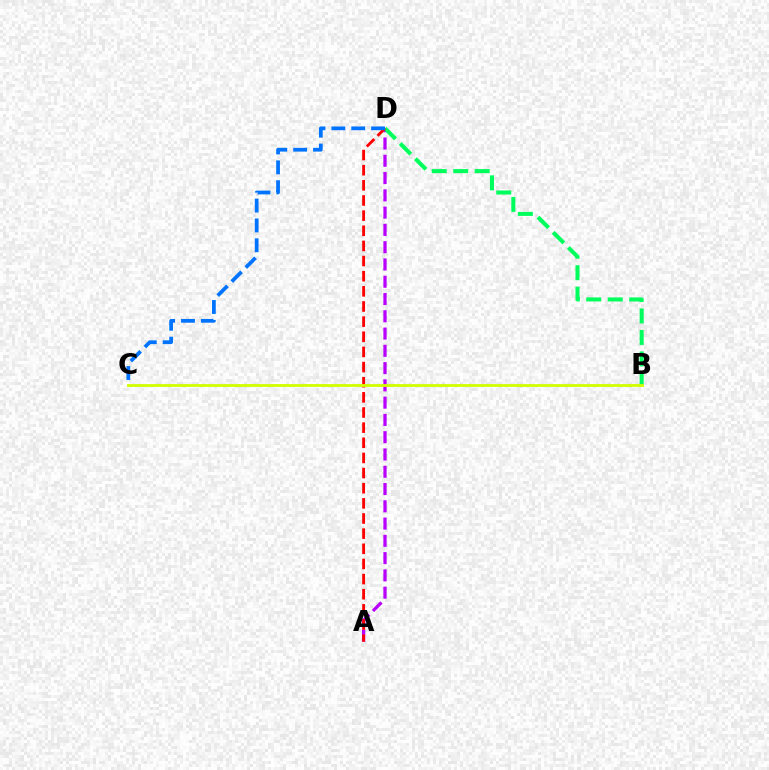{('A', 'D'): [{'color': '#b900ff', 'line_style': 'dashed', 'thickness': 2.35}, {'color': '#ff0000', 'line_style': 'dashed', 'thickness': 2.06}], ('B', 'D'): [{'color': '#00ff5c', 'line_style': 'dashed', 'thickness': 2.92}], ('B', 'C'): [{'color': '#d1ff00', 'line_style': 'solid', 'thickness': 2.03}], ('C', 'D'): [{'color': '#0074ff', 'line_style': 'dashed', 'thickness': 2.7}]}